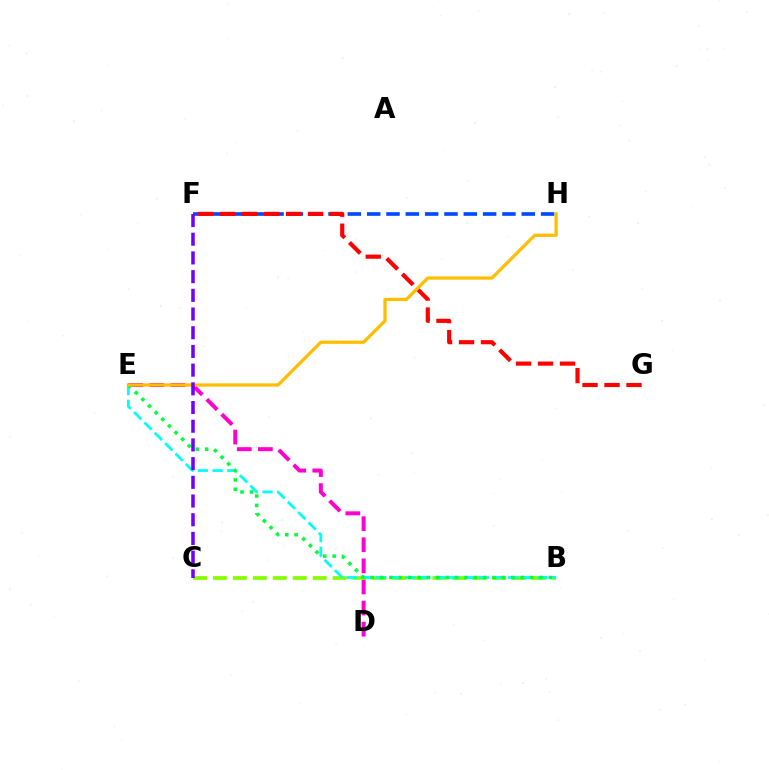{('F', 'H'): [{'color': '#004bff', 'line_style': 'dashed', 'thickness': 2.63}], ('D', 'E'): [{'color': '#ff00cf', 'line_style': 'dashed', 'thickness': 2.87}], ('B', 'C'): [{'color': '#84ff00', 'line_style': 'dashed', 'thickness': 2.71}], ('F', 'G'): [{'color': '#ff0000', 'line_style': 'dashed', 'thickness': 2.98}], ('B', 'E'): [{'color': '#00fff6', 'line_style': 'dashed', 'thickness': 1.99}, {'color': '#00ff39', 'line_style': 'dotted', 'thickness': 2.55}], ('E', 'H'): [{'color': '#ffbd00', 'line_style': 'solid', 'thickness': 2.34}], ('C', 'F'): [{'color': '#7200ff', 'line_style': 'dashed', 'thickness': 2.54}]}